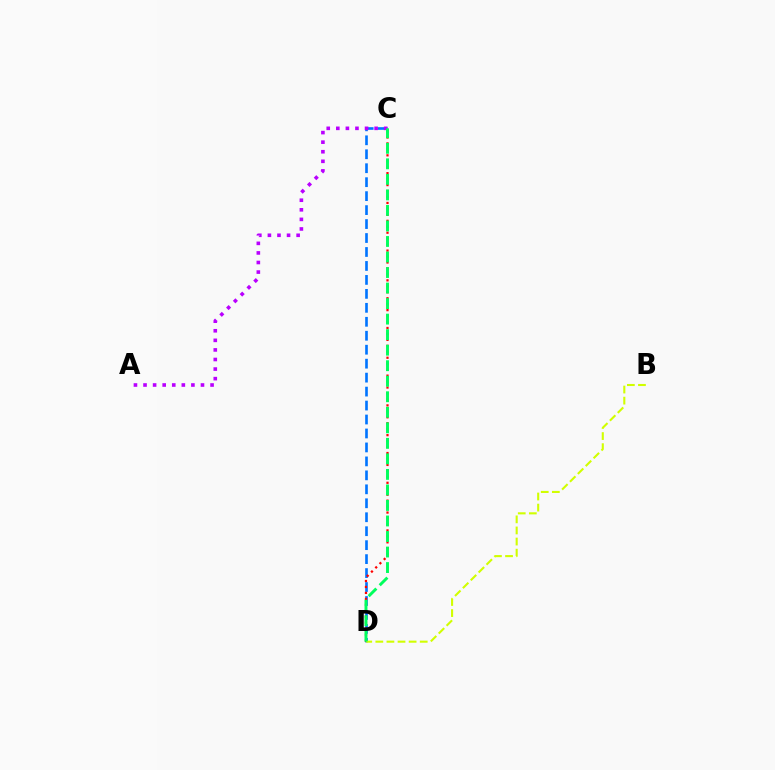{('C', 'D'): [{'color': '#0074ff', 'line_style': 'dashed', 'thickness': 1.9}, {'color': '#ff0000', 'line_style': 'dotted', 'thickness': 1.62}, {'color': '#00ff5c', 'line_style': 'dashed', 'thickness': 2.11}], ('A', 'C'): [{'color': '#b900ff', 'line_style': 'dotted', 'thickness': 2.6}], ('B', 'D'): [{'color': '#d1ff00', 'line_style': 'dashed', 'thickness': 1.51}]}